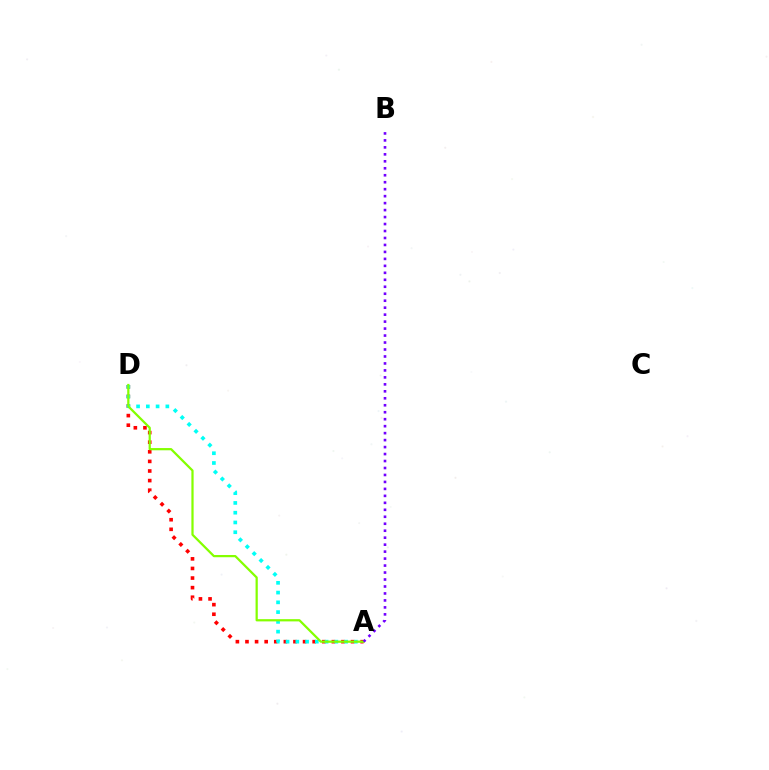{('A', 'D'): [{'color': '#ff0000', 'line_style': 'dotted', 'thickness': 2.61}, {'color': '#00fff6', 'line_style': 'dotted', 'thickness': 2.65}, {'color': '#84ff00', 'line_style': 'solid', 'thickness': 1.61}], ('A', 'B'): [{'color': '#7200ff', 'line_style': 'dotted', 'thickness': 1.89}]}